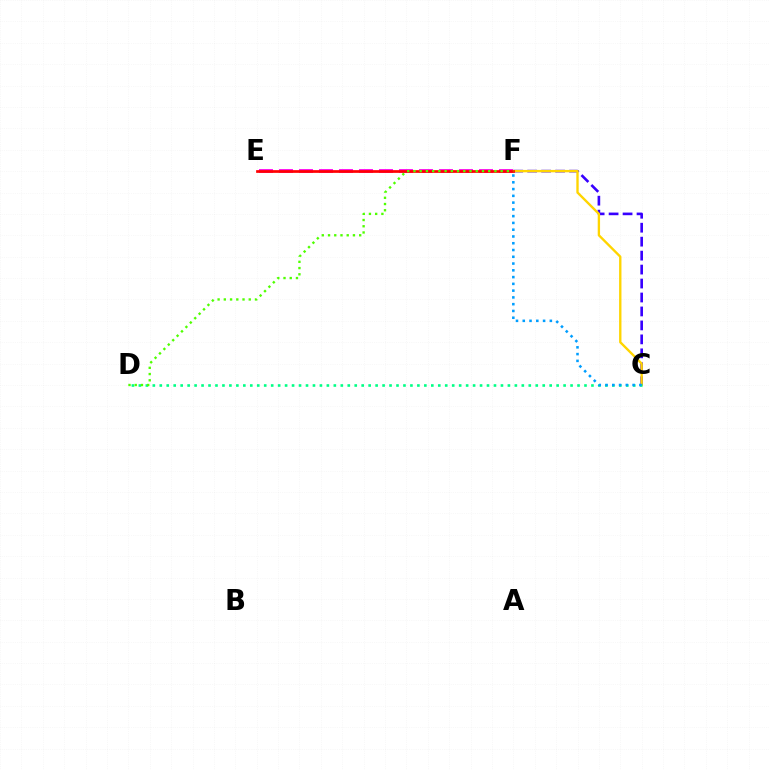{('C', 'F'): [{'color': '#3700ff', 'line_style': 'dashed', 'thickness': 1.9}, {'color': '#ffd500', 'line_style': 'solid', 'thickness': 1.7}, {'color': '#009eff', 'line_style': 'dotted', 'thickness': 1.84}], ('E', 'F'): [{'color': '#ff00ed', 'line_style': 'dashed', 'thickness': 2.72}, {'color': '#ff0000', 'line_style': 'solid', 'thickness': 1.95}], ('C', 'D'): [{'color': '#00ff86', 'line_style': 'dotted', 'thickness': 1.89}], ('D', 'F'): [{'color': '#4fff00', 'line_style': 'dotted', 'thickness': 1.69}]}